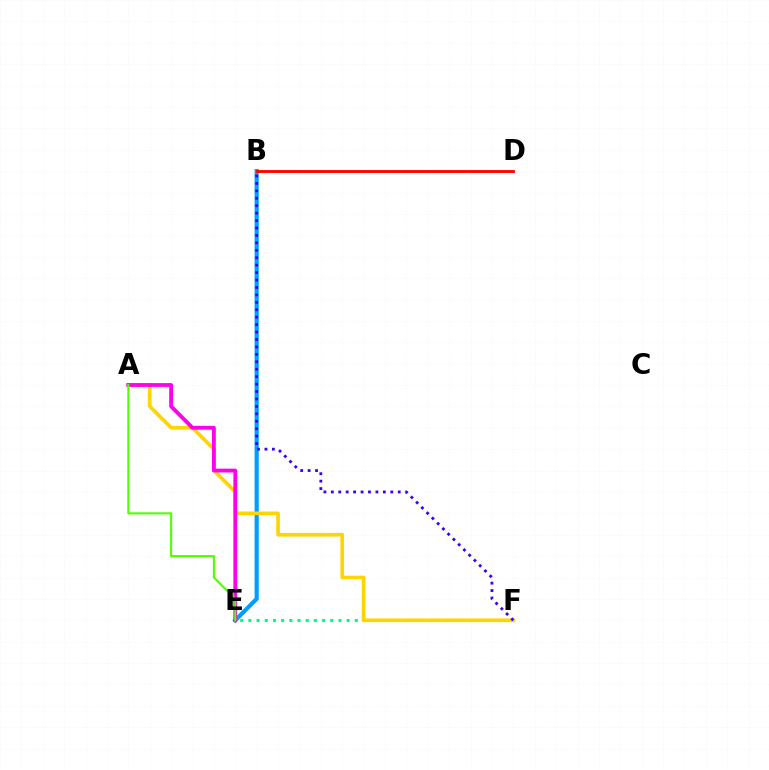{('E', 'F'): [{'color': '#00ff86', 'line_style': 'dotted', 'thickness': 2.23}], ('B', 'E'): [{'color': '#009eff', 'line_style': 'solid', 'thickness': 3.0}], ('B', 'D'): [{'color': '#ff0000', 'line_style': 'solid', 'thickness': 2.05}], ('A', 'F'): [{'color': '#ffd500', 'line_style': 'solid', 'thickness': 2.63}], ('A', 'E'): [{'color': '#ff00ed', 'line_style': 'solid', 'thickness': 2.76}, {'color': '#4fff00', 'line_style': 'solid', 'thickness': 1.5}], ('B', 'F'): [{'color': '#3700ff', 'line_style': 'dotted', 'thickness': 2.02}]}